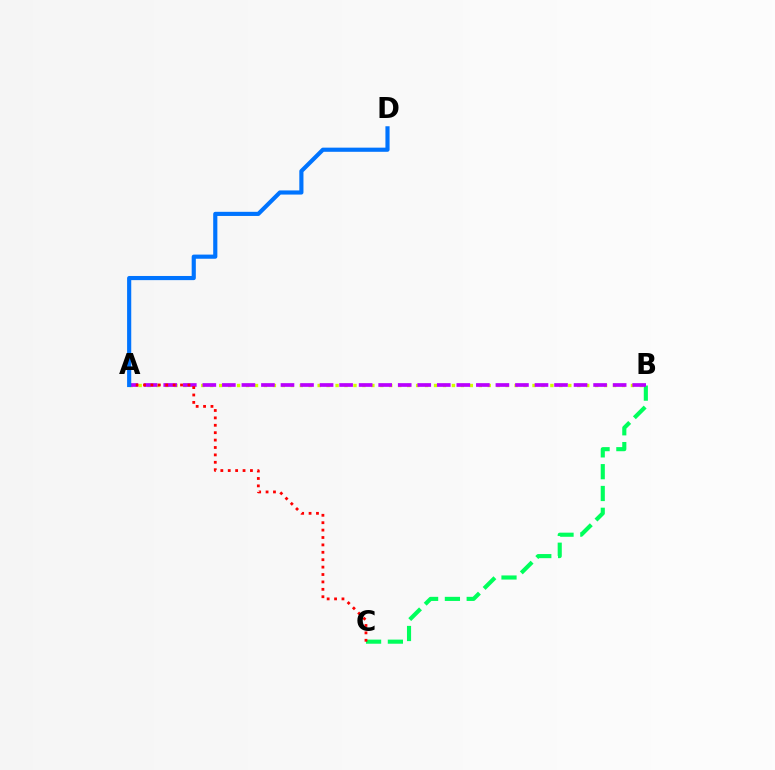{('A', 'B'): [{'color': '#d1ff00', 'line_style': 'dotted', 'thickness': 2.43}, {'color': '#b900ff', 'line_style': 'dashed', 'thickness': 2.65}], ('B', 'C'): [{'color': '#00ff5c', 'line_style': 'dashed', 'thickness': 2.96}], ('A', 'C'): [{'color': '#ff0000', 'line_style': 'dotted', 'thickness': 2.01}], ('A', 'D'): [{'color': '#0074ff', 'line_style': 'solid', 'thickness': 2.99}]}